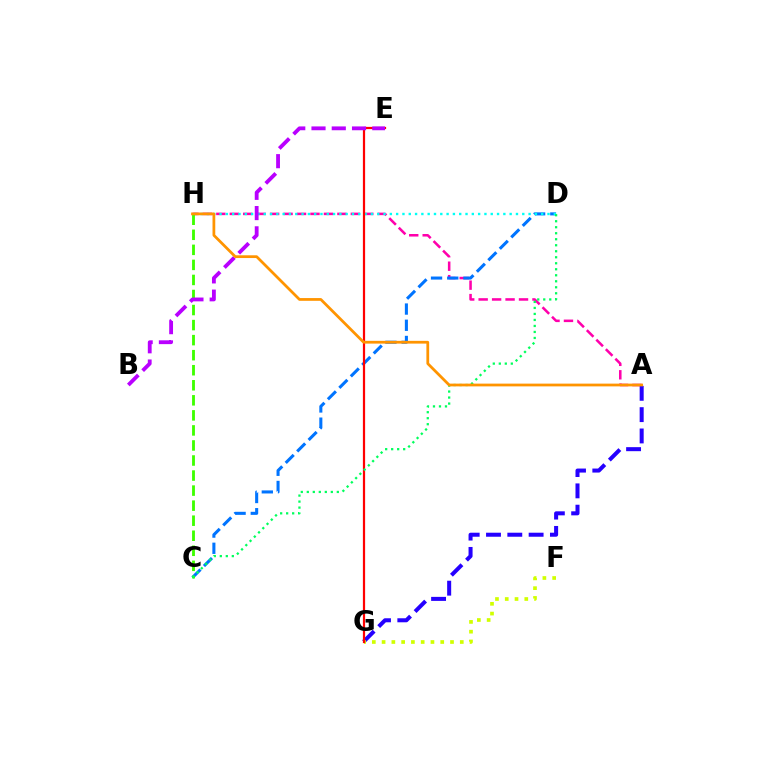{('A', 'H'): [{'color': '#ff00ac', 'line_style': 'dashed', 'thickness': 1.83}, {'color': '#ff9400', 'line_style': 'solid', 'thickness': 1.98}], ('C', 'D'): [{'color': '#0074ff', 'line_style': 'dashed', 'thickness': 2.2}, {'color': '#00ff5c', 'line_style': 'dotted', 'thickness': 1.63}], ('D', 'H'): [{'color': '#00fff6', 'line_style': 'dotted', 'thickness': 1.71}], ('A', 'G'): [{'color': '#2500ff', 'line_style': 'dashed', 'thickness': 2.9}], ('C', 'H'): [{'color': '#3dff00', 'line_style': 'dashed', 'thickness': 2.04}], ('F', 'G'): [{'color': '#d1ff00', 'line_style': 'dotted', 'thickness': 2.66}], ('E', 'G'): [{'color': '#ff0000', 'line_style': 'solid', 'thickness': 1.6}], ('B', 'E'): [{'color': '#b900ff', 'line_style': 'dashed', 'thickness': 2.75}]}